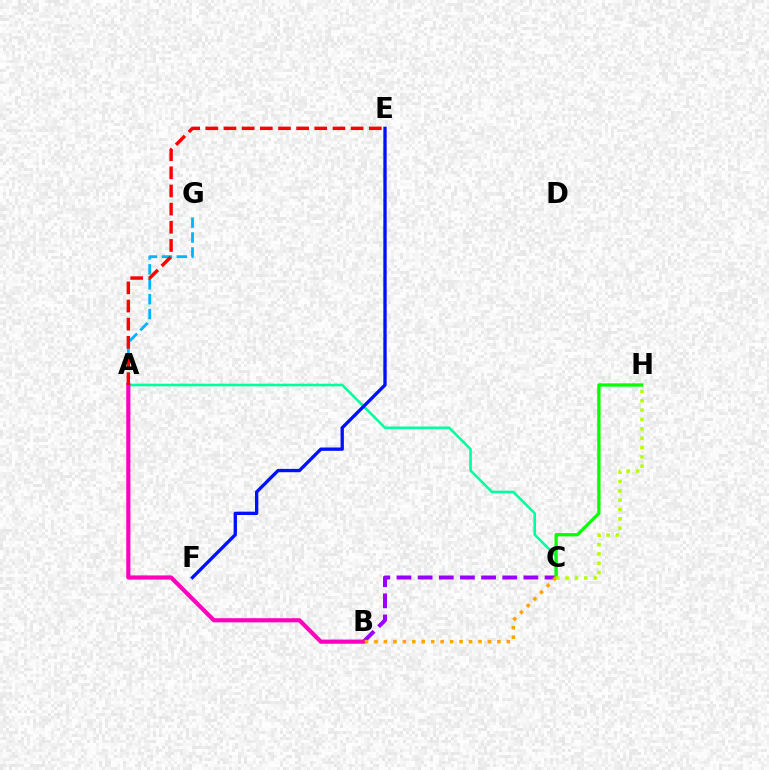{('A', 'G'): [{'color': '#00b5ff', 'line_style': 'dashed', 'thickness': 2.03}], ('A', 'C'): [{'color': '#00ff9d', 'line_style': 'solid', 'thickness': 1.87}], ('B', 'C'): [{'color': '#9b00ff', 'line_style': 'dashed', 'thickness': 2.87}, {'color': '#ffa500', 'line_style': 'dotted', 'thickness': 2.57}], ('C', 'H'): [{'color': '#08ff00', 'line_style': 'solid', 'thickness': 2.36}, {'color': '#b3ff00', 'line_style': 'dotted', 'thickness': 2.54}], ('A', 'B'): [{'color': '#ff00bd', 'line_style': 'solid', 'thickness': 3.0}], ('E', 'F'): [{'color': '#0010ff', 'line_style': 'solid', 'thickness': 2.39}], ('A', 'E'): [{'color': '#ff0000', 'line_style': 'dashed', 'thickness': 2.47}]}